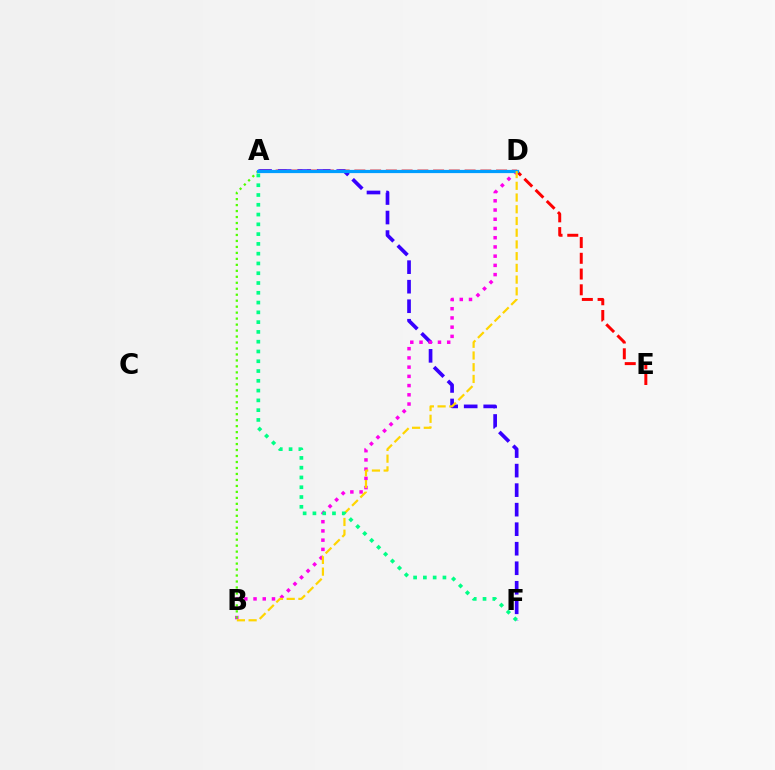{('A', 'E'): [{'color': '#ff0000', 'line_style': 'dashed', 'thickness': 2.14}], ('A', 'F'): [{'color': '#3700ff', 'line_style': 'dashed', 'thickness': 2.65}, {'color': '#00ff86', 'line_style': 'dotted', 'thickness': 2.66}], ('B', 'D'): [{'color': '#ff00ed', 'line_style': 'dotted', 'thickness': 2.51}, {'color': '#ffd500', 'line_style': 'dashed', 'thickness': 1.59}], ('A', 'B'): [{'color': '#4fff00', 'line_style': 'dotted', 'thickness': 1.62}], ('A', 'D'): [{'color': '#009eff', 'line_style': 'solid', 'thickness': 2.3}]}